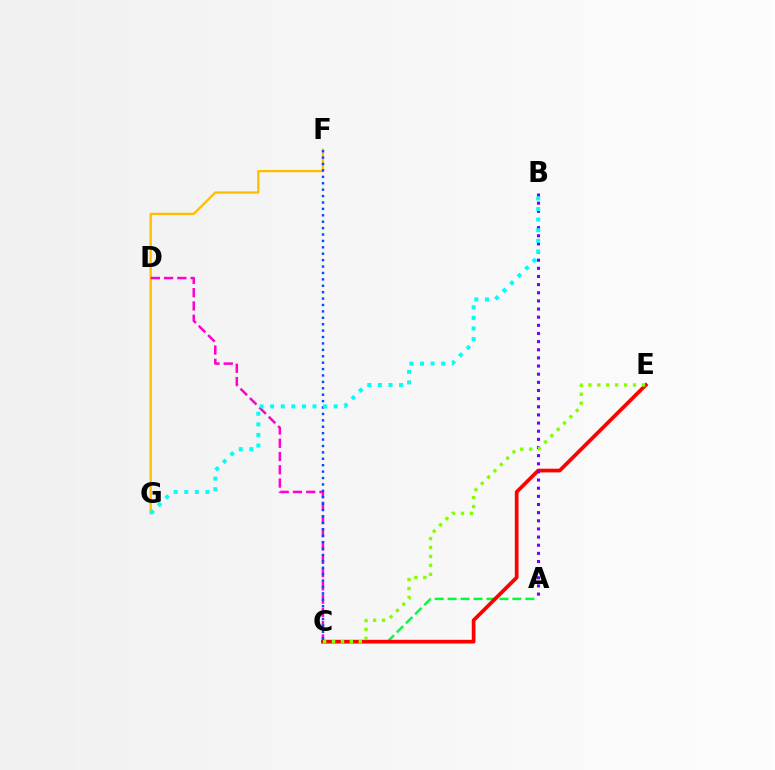{('A', 'C'): [{'color': '#00ff39', 'line_style': 'dashed', 'thickness': 1.76}], ('F', 'G'): [{'color': '#ffbd00', 'line_style': 'solid', 'thickness': 1.65}], ('C', 'D'): [{'color': '#ff00cf', 'line_style': 'dashed', 'thickness': 1.8}], ('C', 'E'): [{'color': '#ff0000', 'line_style': 'solid', 'thickness': 2.68}, {'color': '#84ff00', 'line_style': 'dotted', 'thickness': 2.43}], ('A', 'B'): [{'color': '#7200ff', 'line_style': 'dotted', 'thickness': 2.21}], ('C', 'F'): [{'color': '#004bff', 'line_style': 'dotted', 'thickness': 1.74}], ('B', 'G'): [{'color': '#00fff6', 'line_style': 'dotted', 'thickness': 2.88}]}